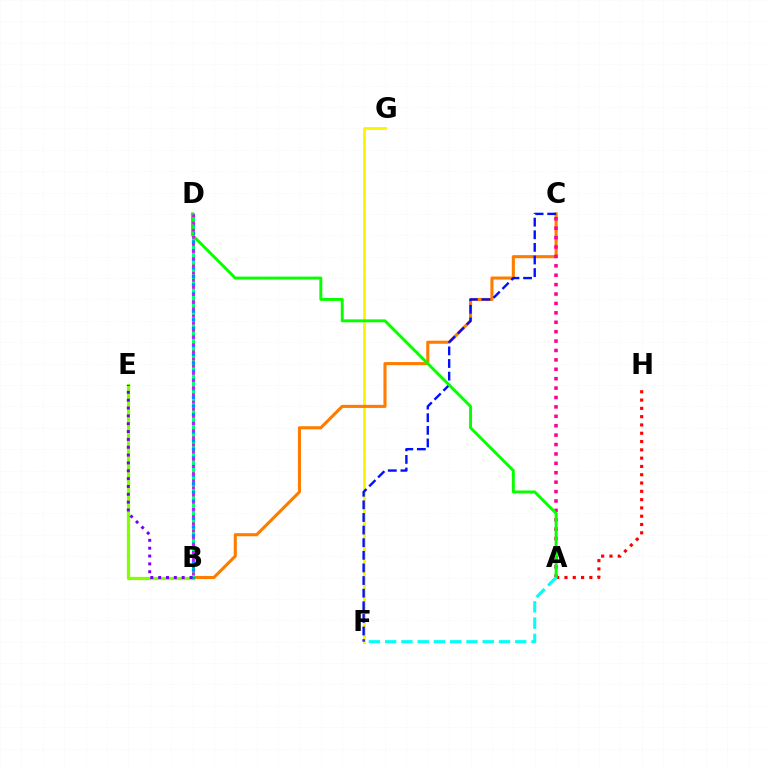{('F', 'G'): [{'color': '#fcf500', 'line_style': 'solid', 'thickness': 2.09}], ('B', 'C'): [{'color': '#ff7c00', 'line_style': 'solid', 'thickness': 2.22}], ('A', 'H'): [{'color': '#ff0000', 'line_style': 'dotted', 'thickness': 2.25}], ('B', 'E'): [{'color': '#84ff00', 'line_style': 'solid', 'thickness': 2.33}, {'color': '#7200ff', 'line_style': 'dotted', 'thickness': 2.13}], ('A', 'C'): [{'color': '#ff0094', 'line_style': 'dotted', 'thickness': 2.56}], ('C', 'F'): [{'color': '#0010ff', 'line_style': 'dashed', 'thickness': 1.71}], ('B', 'D'): [{'color': '#00ff74', 'line_style': 'solid', 'thickness': 2.12}, {'color': '#008cff', 'line_style': 'dotted', 'thickness': 2.35}, {'color': '#ee00ff', 'line_style': 'dotted', 'thickness': 1.94}], ('A', 'D'): [{'color': '#08ff00', 'line_style': 'solid', 'thickness': 2.11}], ('A', 'F'): [{'color': '#00fff6', 'line_style': 'dashed', 'thickness': 2.21}]}